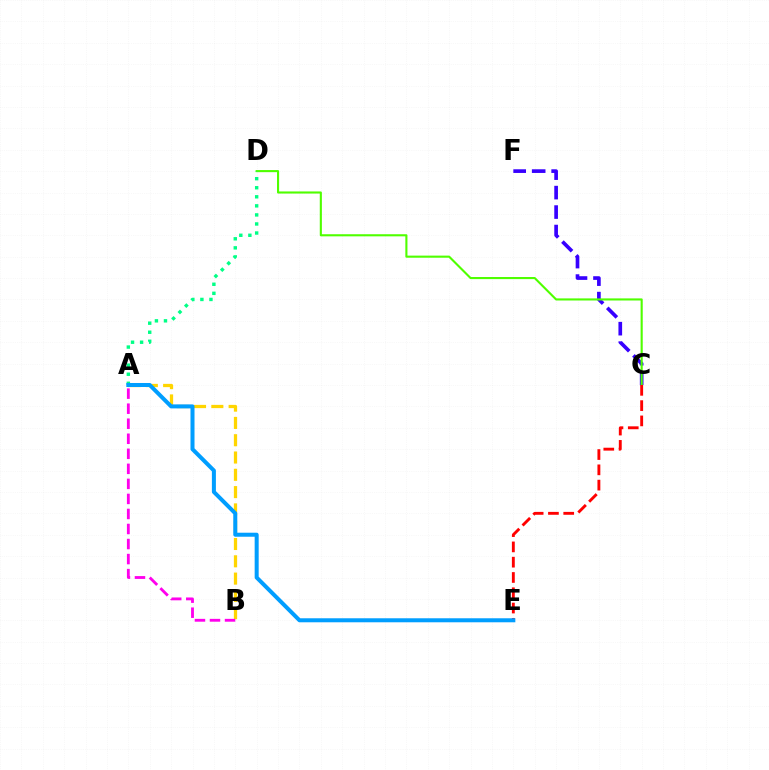{('A', 'B'): [{'color': '#ffd500', 'line_style': 'dashed', 'thickness': 2.35}, {'color': '#ff00ed', 'line_style': 'dashed', 'thickness': 2.04}], ('C', 'F'): [{'color': '#3700ff', 'line_style': 'dashed', 'thickness': 2.64}], ('C', 'D'): [{'color': '#4fff00', 'line_style': 'solid', 'thickness': 1.52}], ('A', 'D'): [{'color': '#00ff86', 'line_style': 'dotted', 'thickness': 2.46}], ('C', 'E'): [{'color': '#ff0000', 'line_style': 'dashed', 'thickness': 2.08}], ('A', 'E'): [{'color': '#009eff', 'line_style': 'solid', 'thickness': 2.89}]}